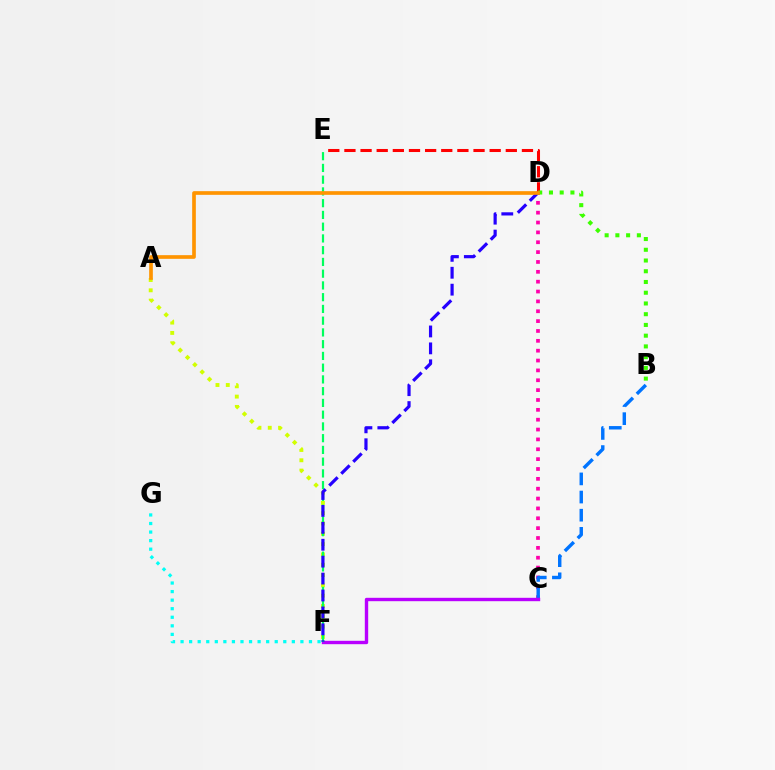{('D', 'E'): [{'color': '#ff0000', 'line_style': 'dashed', 'thickness': 2.19}], ('C', 'D'): [{'color': '#ff00ac', 'line_style': 'dotted', 'thickness': 2.68}], ('A', 'F'): [{'color': '#d1ff00', 'line_style': 'dotted', 'thickness': 2.8}], ('B', 'C'): [{'color': '#0074ff', 'line_style': 'dashed', 'thickness': 2.46}], ('C', 'F'): [{'color': '#b900ff', 'line_style': 'solid', 'thickness': 2.44}], ('E', 'F'): [{'color': '#00ff5c', 'line_style': 'dashed', 'thickness': 1.6}], ('F', 'G'): [{'color': '#00fff6', 'line_style': 'dotted', 'thickness': 2.33}], ('B', 'D'): [{'color': '#3dff00', 'line_style': 'dotted', 'thickness': 2.92}], ('D', 'F'): [{'color': '#2500ff', 'line_style': 'dashed', 'thickness': 2.3}], ('A', 'D'): [{'color': '#ff9400', 'line_style': 'solid', 'thickness': 2.64}]}